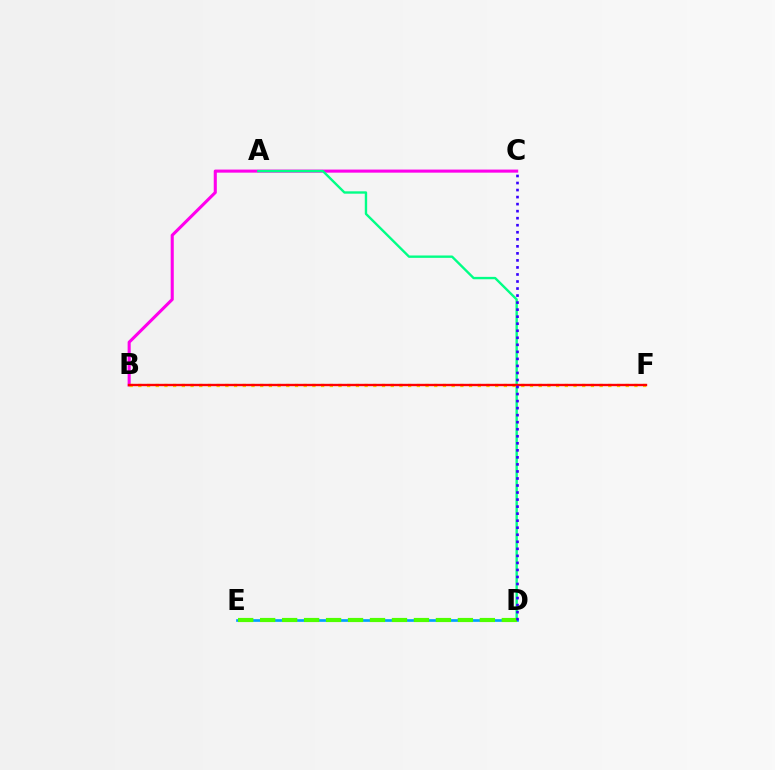{('B', 'C'): [{'color': '#ff00ed', 'line_style': 'solid', 'thickness': 2.22}], ('A', 'D'): [{'color': '#00ff86', 'line_style': 'solid', 'thickness': 1.71}], ('B', 'F'): [{'color': '#ffd500', 'line_style': 'dotted', 'thickness': 2.36}, {'color': '#ff0000', 'line_style': 'solid', 'thickness': 1.7}], ('D', 'E'): [{'color': '#009eff', 'line_style': 'solid', 'thickness': 1.92}, {'color': '#4fff00', 'line_style': 'dashed', 'thickness': 2.98}], ('C', 'D'): [{'color': '#3700ff', 'line_style': 'dotted', 'thickness': 1.91}]}